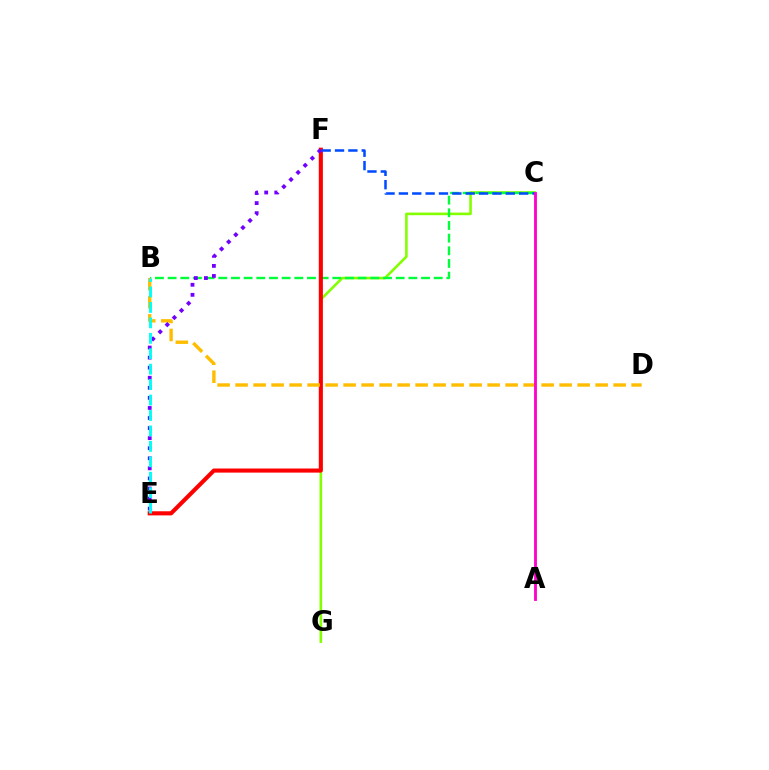{('C', 'G'): [{'color': '#84ff00', 'line_style': 'solid', 'thickness': 1.88}], ('B', 'C'): [{'color': '#00ff39', 'line_style': 'dashed', 'thickness': 1.72}], ('E', 'F'): [{'color': '#ff0000', 'line_style': 'solid', 'thickness': 2.96}, {'color': '#7200ff', 'line_style': 'dotted', 'thickness': 2.73}], ('B', 'D'): [{'color': '#ffbd00', 'line_style': 'dashed', 'thickness': 2.45}], ('C', 'F'): [{'color': '#004bff', 'line_style': 'dashed', 'thickness': 1.81}], ('A', 'C'): [{'color': '#ff00cf', 'line_style': 'solid', 'thickness': 2.04}], ('B', 'E'): [{'color': '#00fff6', 'line_style': 'dashed', 'thickness': 2.1}]}